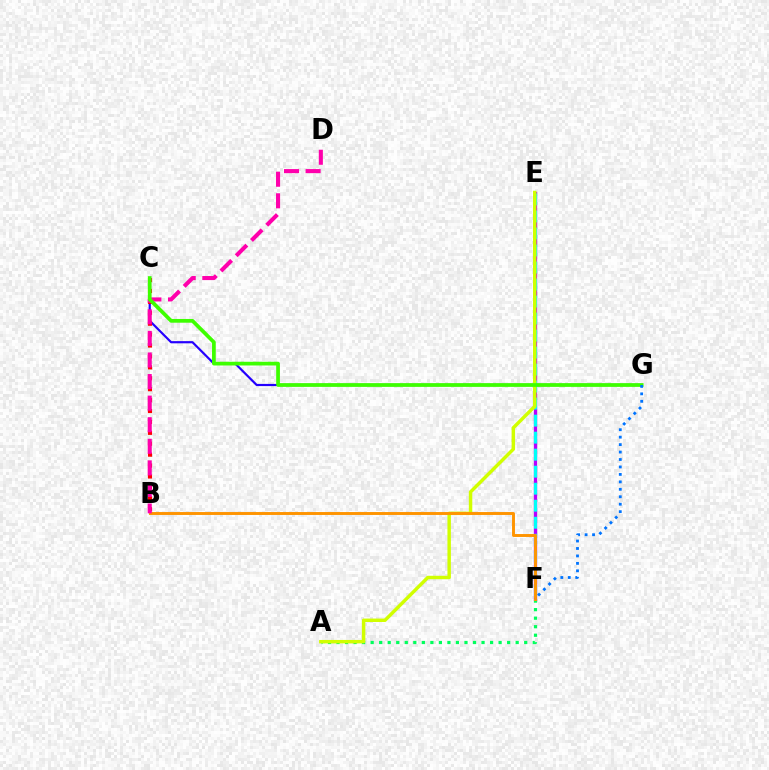{('E', 'F'): [{'color': '#b900ff', 'line_style': 'solid', 'thickness': 2.37}, {'color': '#00fff6', 'line_style': 'dashed', 'thickness': 2.31}], ('A', 'F'): [{'color': '#00ff5c', 'line_style': 'dotted', 'thickness': 2.32}], ('C', 'G'): [{'color': '#2500ff', 'line_style': 'solid', 'thickness': 1.57}, {'color': '#3dff00', 'line_style': 'solid', 'thickness': 2.68}], ('A', 'E'): [{'color': '#d1ff00', 'line_style': 'solid', 'thickness': 2.48}], ('B', 'F'): [{'color': '#ff9400', 'line_style': 'solid', 'thickness': 2.11}], ('B', 'C'): [{'color': '#ff0000', 'line_style': 'dotted', 'thickness': 2.97}], ('B', 'D'): [{'color': '#ff00ac', 'line_style': 'dashed', 'thickness': 2.93}], ('F', 'G'): [{'color': '#0074ff', 'line_style': 'dotted', 'thickness': 2.02}]}